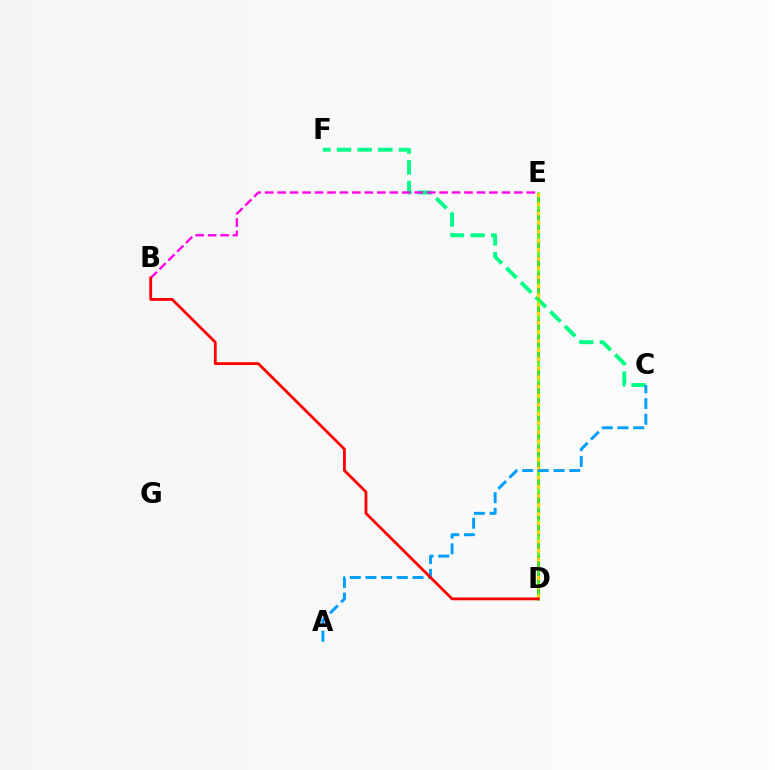{('C', 'F'): [{'color': '#00ff86', 'line_style': 'dashed', 'thickness': 2.81}], ('B', 'E'): [{'color': '#ff00ed', 'line_style': 'dashed', 'thickness': 1.69}], ('D', 'E'): [{'color': '#3700ff', 'line_style': 'dashed', 'thickness': 2.14}, {'color': '#4fff00', 'line_style': 'solid', 'thickness': 1.85}, {'color': '#ffd500', 'line_style': 'dotted', 'thickness': 2.48}], ('A', 'C'): [{'color': '#009eff', 'line_style': 'dashed', 'thickness': 2.13}], ('B', 'D'): [{'color': '#ff0000', 'line_style': 'solid', 'thickness': 2.02}]}